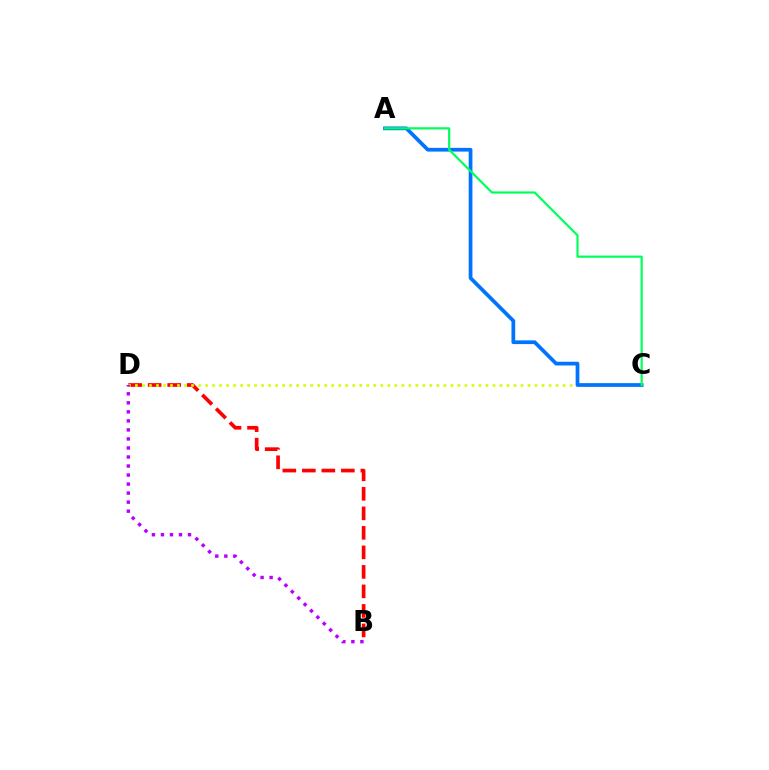{('B', 'D'): [{'color': '#ff0000', 'line_style': 'dashed', 'thickness': 2.65}, {'color': '#b900ff', 'line_style': 'dotted', 'thickness': 2.45}], ('C', 'D'): [{'color': '#d1ff00', 'line_style': 'dotted', 'thickness': 1.9}], ('A', 'C'): [{'color': '#0074ff', 'line_style': 'solid', 'thickness': 2.69}, {'color': '#00ff5c', 'line_style': 'solid', 'thickness': 1.59}]}